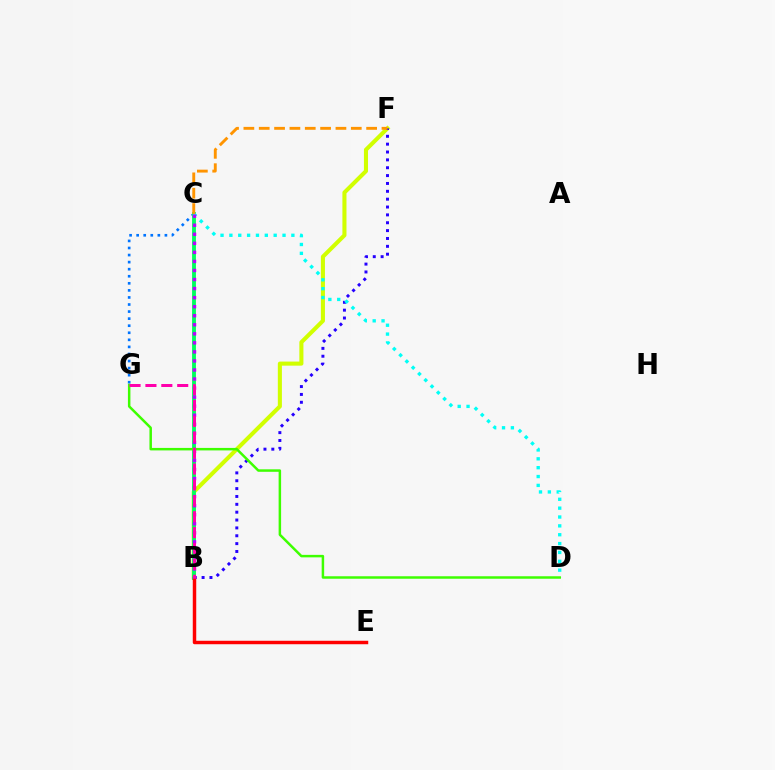{('B', 'F'): [{'color': '#d1ff00', 'line_style': 'solid', 'thickness': 2.93}, {'color': '#2500ff', 'line_style': 'dotted', 'thickness': 2.14}], ('C', 'G'): [{'color': '#0074ff', 'line_style': 'dotted', 'thickness': 1.92}], ('B', 'C'): [{'color': '#00ff5c', 'line_style': 'solid', 'thickness': 2.77}, {'color': '#b900ff', 'line_style': 'dotted', 'thickness': 2.46}], ('C', 'D'): [{'color': '#00fff6', 'line_style': 'dotted', 'thickness': 2.41}], ('B', 'E'): [{'color': '#ff0000', 'line_style': 'solid', 'thickness': 2.49}], ('D', 'G'): [{'color': '#3dff00', 'line_style': 'solid', 'thickness': 1.79}], ('C', 'F'): [{'color': '#ff9400', 'line_style': 'dashed', 'thickness': 2.08}], ('B', 'G'): [{'color': '#ff00ac', 'line_style': 'dashed', 'thickness': 2.16}]}